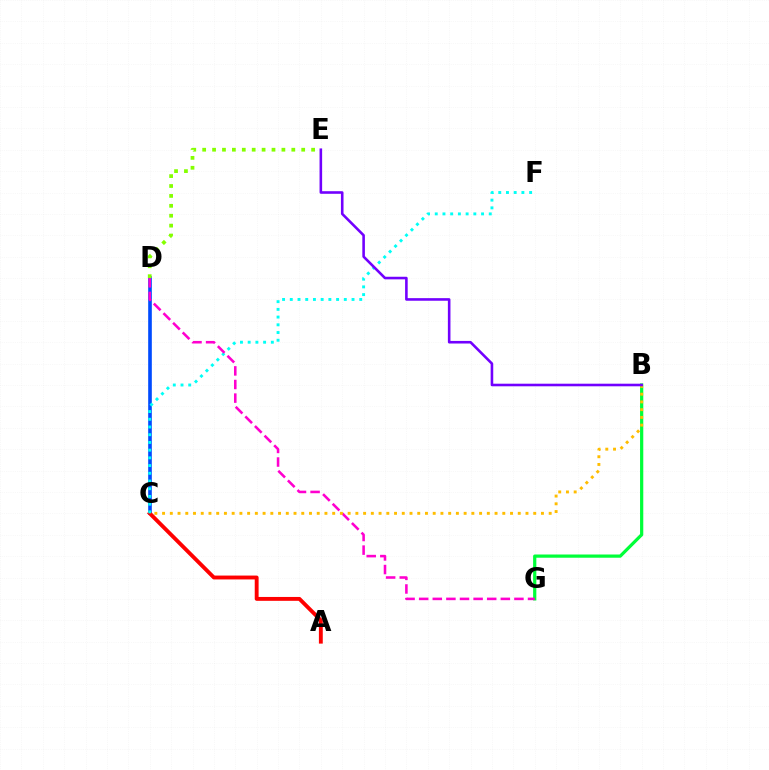{('C', 'D'): [{'color': '#004bff', 'line_style': 'solid', 'thickness': 2.62}], ('A', 'C'): [{'color': '#ff0000', 'line_style': 'solid', 'thickness': 2.79}], ('C', 'F'): [{'color': '#00fff6', 'line_style': 'dotted', 'thickness': 2.1}], ('D', 'E'): [{'color': '#84ff00', 'line_style': 'dotted', 'thickness': 2.69}], ('B', 'G'): [{'color': '#00ff39', 'line_style': 'solid', 'thickness': 2.32}], ('D', 'G'): [{'color': '#ff00cf', 'line_style': 'dashed', 'thickness': 1.85}], ('B', 'C'): [{'color': '#ffbd00', 'line_style': 'dotted', 'thickness': 2.1}], ('B', 'E'): [{'color': '#7200ff', 'line_style': 'solid', 'thickness': 1.87}]}